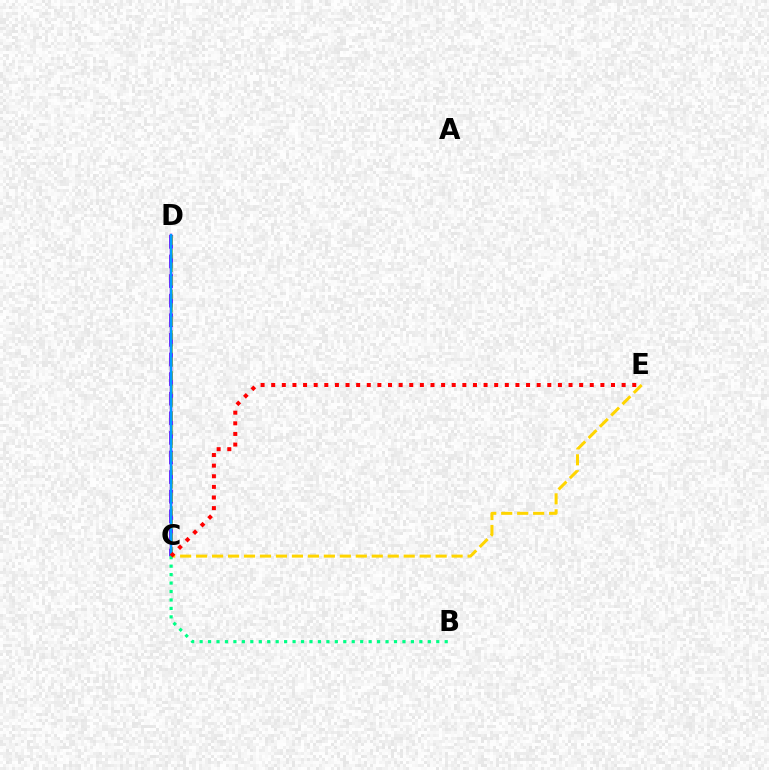{('C', 'D'): [{'color': '#3700ff', 'line_style': 'dashed', 'thickness': 2.66}, {'color': '#4fff00', 'line_style': 'dashed', 'thickness': 1.84}, {'color': '#ff00ed', 'line_style': 'solid', 'thickness': 1.8}, {'color': '#009eff', 'line_style': 'solid', 'thickness': 1.71}], ('C', 'E'): [{'color': '#ffd500', 'line_style': 'dashed', 'thickness': 2.17}, {'color': '#ff0000', 'line_style': 'dotted', 'thickness': 2.89}], ('B', 'C'): [{'color': '#00ff86', 'line_style': 'dotted', 'thickness': 2.3}]}